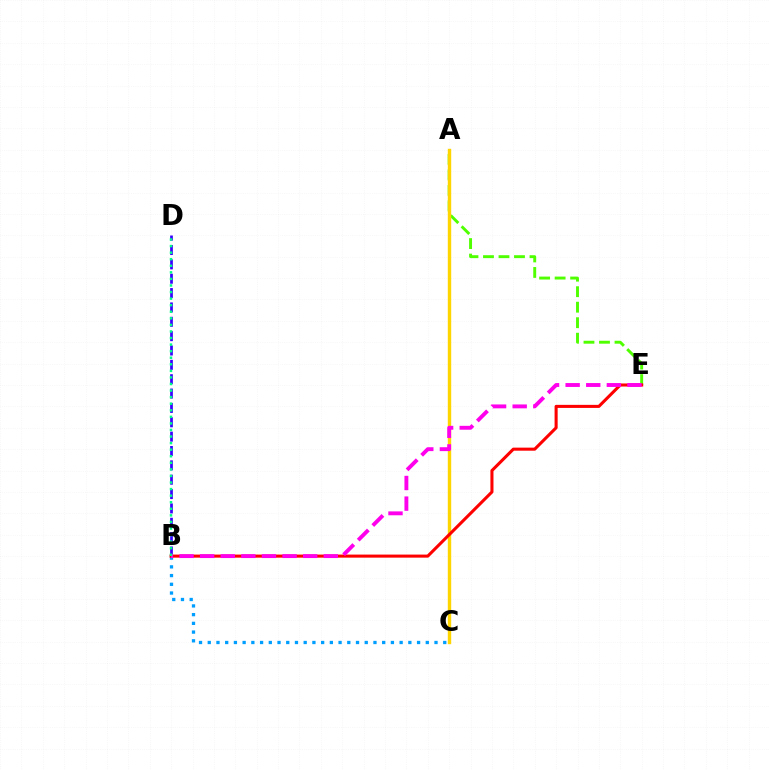{('B', 'C'): [{'color': '#009eff', 'line_style': 'dotted', 'thickness': 2.37}], ('A', 'E'): [{'color': '#4fff00', 'line_style': 'dashed', 'thickness': 2.11}], ('B', 'D'): [{'color': '#3700ff', 'line_style': 'dashed', 'thickness': 1.95}, {'color': '#00ff86', 'line_style': 'dotted', 'thickness': 1.78}], ('A', 'C'): [{'color': '#ffd500', 'line_style': 'solid', 'thickness': 2.45}], ('B', 'E'): [{'color': '#ff0000', 'line_style': 'solid', 'thickness': 2.21}, {'color': '#ff00ed', 'line_style': 'dashed', 'thickness': 2.8}]}